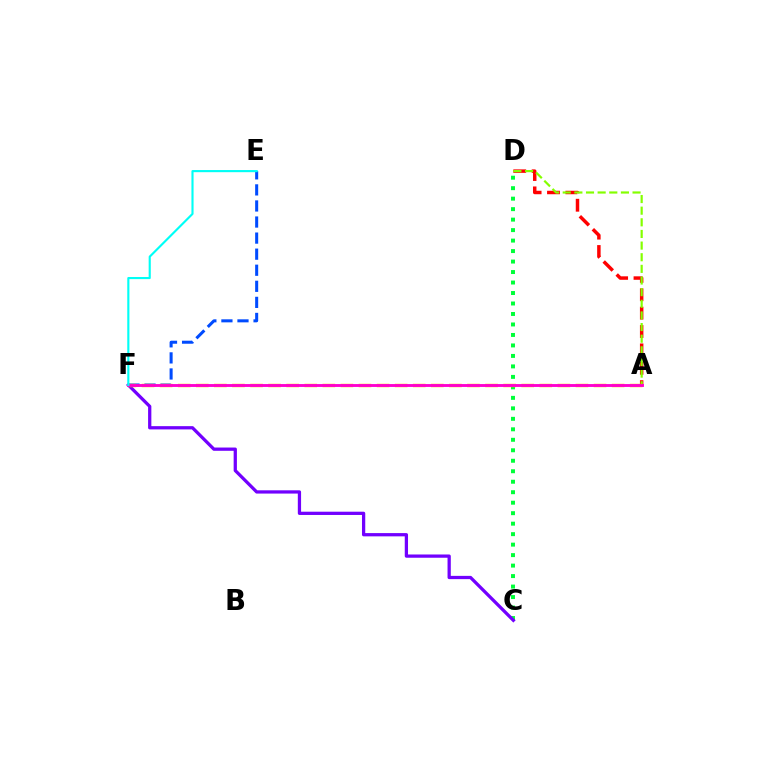{('A', 'D'): [{'color': '#ff0000', 'line_style': 'dashed', 'thickness': 2.5}, {'color': '#84ff00', 'line_style': 'dashed', 'thickness': 1.58}], ('C', 'D'): [{'color': '#00ff39', 'line_style': 'dotted', 'thickness': 2.85}], ('C', 'F'): [{'color': '#7200ff', 'line_style': 'solid', 'thickness': 2.35}], ('E', 'F'): [{'color': '#004bff', 'line_style': 'dashed', 'thickness': 2.18}, {'color': '#00fff6', 'line_style': 'solid', 'thickness': 1.54}], ('A', 'F'): [{'color': '#ffbd00', 'line_style': 'dashed', 'thickness': 2.46}, {'color': '#ff00cf', 'line_style': 'solid', 'thickness': 2.07}]}